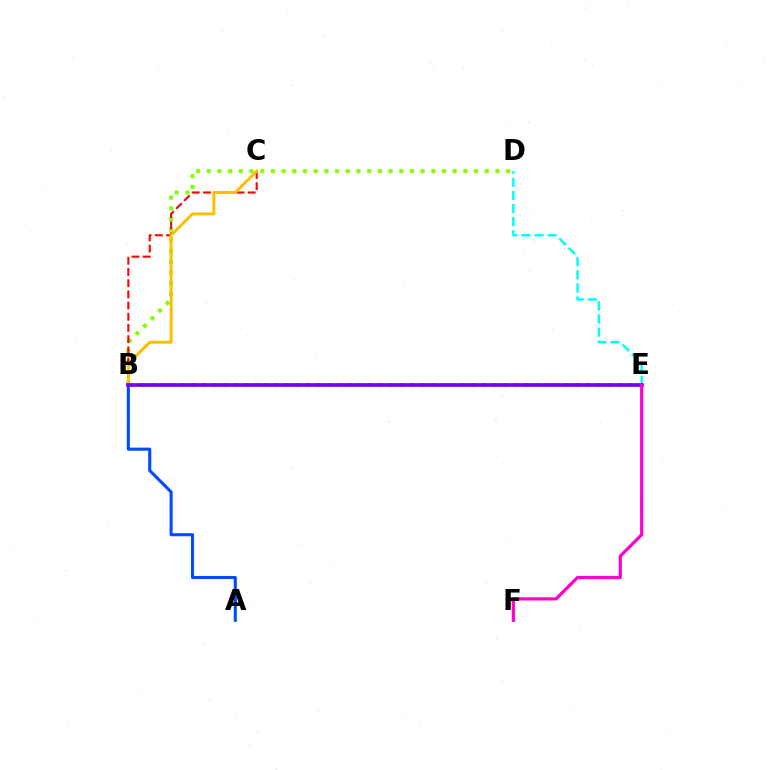{('B', 'E'): [{'color': '#00ff39', 'line_style': 'dotted', 'thickness': 2.82}, {'color': '#7200ff', 'line_style': 'solid', 'thickness': 2.64}], ('B', 'D'): [{'color': '#84ff00', 'line_style': 'dotted', 'thickness': 2.9}], ('B', 'C'): [{'color': '#ff0000', 'line_style': 'dashed', 'thickness': 1.52}, {'color': '#ffbd00', 'line_style': 'solid', 'thickness': 2.13}], ('A', 'B'): [{'color': '#004bff', 'line_style': 'solid', 'thickness': 2.21}], ('D', 'E'): [{'color': '#00fff6', 'line_style': 'dashed', 'thickness': 1.78}], ('E', 'F'): [{'color': '#ff00cf', 'line_style': 'solid', 'thickness': 2.3}]}